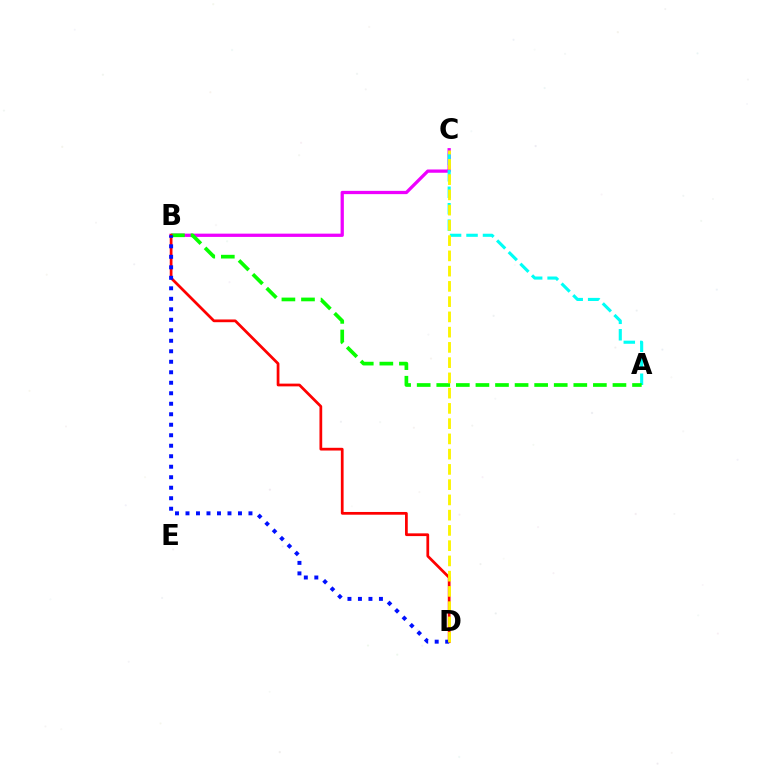{('B', 'C'): [{'color': '#ee00ff', 'line_style': 'solid', 'thickness': 2.35}], ('A', 'C'): [{'color': '#00fff6', 'line_style': 'dashed', 'thickness': 2.24}], ('A', 'B'): [{'color': '#08ff00', 'line_style': 'dashed', 'thickness': 2.66}], ('B', 'D'): [{'color': '#ff0000', 'line_style': 'solid', 'thickness': 1.97}, {'color': '#0010ff', 'line_style': 'dotted', 'thickness': 2.85}], ('C', 'D'): [{'color': '#fcf500', 'line_style': 'dashed', 'thickness': 2.07}]}